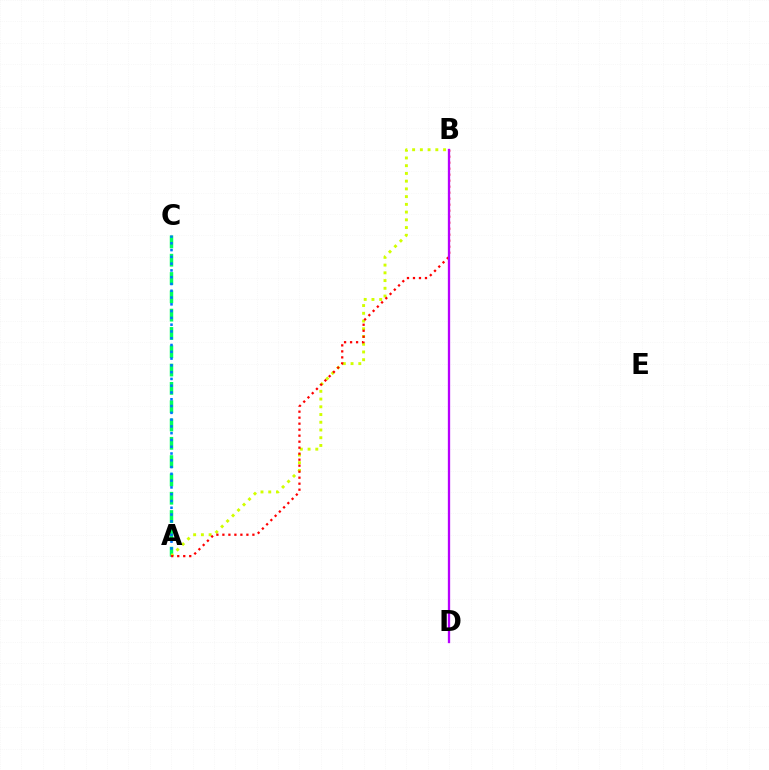{('A', 'C'): [{'color': '#00ff5c', 'line_style': 'dashed', 'thickness': 2.49}, {'color': '#0074ff', 'line_style': 'dotted', 'thickness': 1.84}], ('A', 'B'): [{'color': '#d1ff00', 'line_style': 'dotted', 'thickness': 2.1}, {'color': '#ff0000', 'line_style': 'dotted', 'thickness': 1.63}], ('B', 'D'): [{'color': '#b900ff', 'line_style': 'solid', 'thickness': 1.66}]}